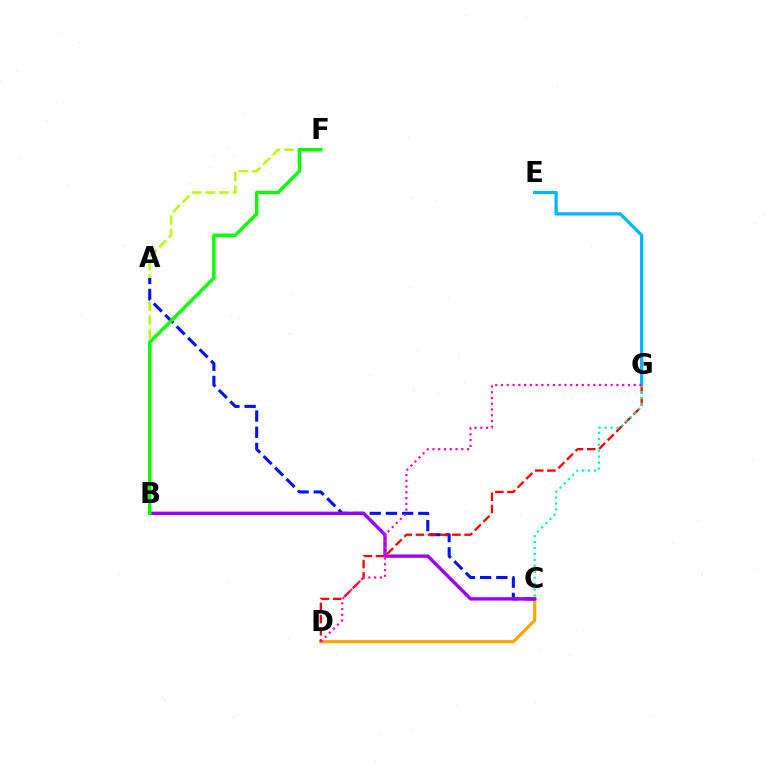{('C', 'D'): [{'color': '#ffa500', 'line_style': 'solid', 'thickness': 2.31}], ('B', 'F'): [{'color': '#b3ff00', 'line_style': 'dashed', 'thickness': 1.85}, {'color': '#08ff00', 'line_style': 'solid', 'thickness': 2.45}], ('A', 'C'): [{'color': '#0010ff', 'line_style': 'dashed', 'thickness': 2.2}], ('B', 'C'): [{'color': '#9b00ff', 'line_style': 'solid', 'thickness': 2.43}], ('E', 'G'): [{'color': '#00b5ff', 'line_style': 'solid', 'thickness': 2.33}], ('D', 'G'): [{'color': '#ff0000', 'line_style': 'dashed', 'thickness': 1.66}, {'color': '#ff00bd', 'line_style': 'dotted', 'thickness': 1.57}], ('C', 'G'): [{'color': '#00ff9d', 'line_style': 'dotted', 'thickness': 1.61}]}